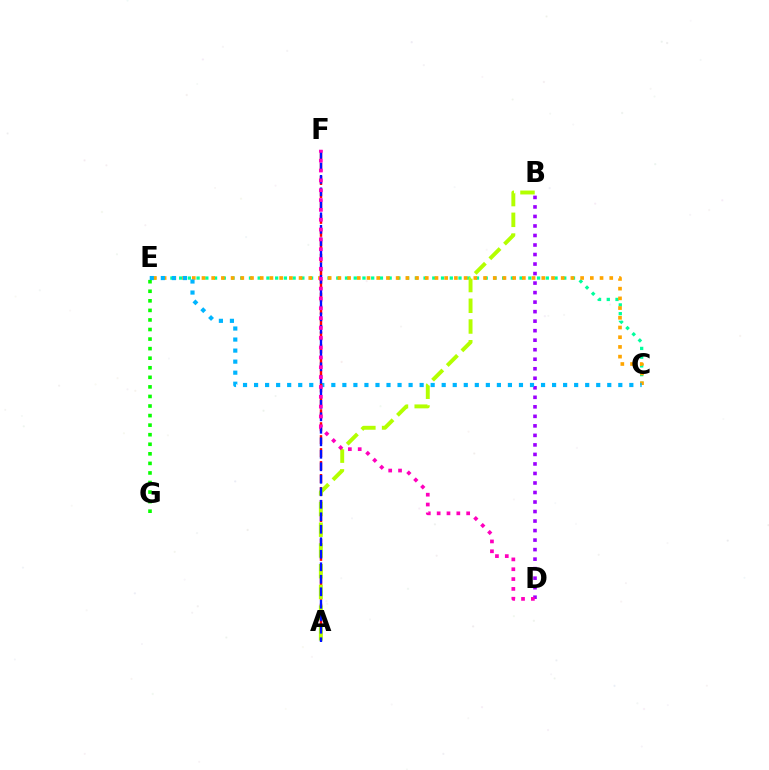{('C', 'E'): [{'color': '#00ff9d', 'line_style': 'dotted', 'thickness': 2.37}, {'color': '#ffa500', 'line_style': 'dotted', 'thickness': 2.64}, {'color': '#00b5ff', 'line_style': 'dotted', 'thickness': 3.0}], ('B', 'D'): [{'color': '#9b00ff', 'line_style': 'dotted', 'thickness': 2.59}], ('A', 'F'): [{'color': '#ff0000', 'line_style': 'dashed', 'thickness': 1.76}, {'color': '#0010ff', 'line_style': 'dashed', 'thickness': 1.7}], ('A', 'B'): [{'color': '#b3ff00', 'line_style': 'dashed', 'thickness': 2.82}], ('D', 'F'): [{'color': '#ff00bd', 'line_style': 'dotted', 'thickness': 2.67}], ('E', 'G'): [{'color': '#08ff00', 'line_style': 'dotted', 'thickness': 2.6}]}